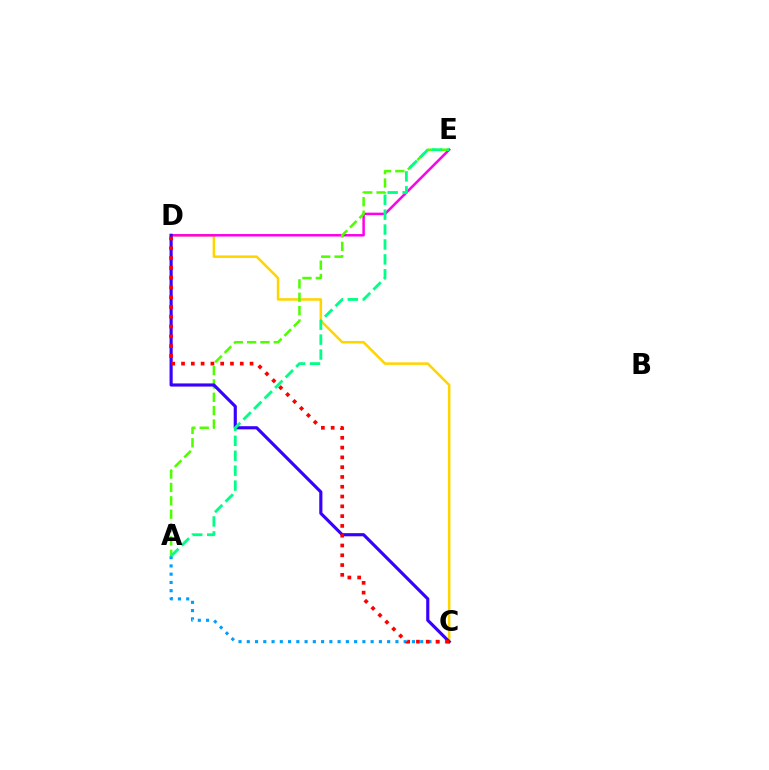{('A', 'C'): [{'color': '#009eff', 'line_style': 'dotted', 'thickness': 2.24}], ('C', 'D'): [{'color': '#ffd500', 'line_style': 'solid', 'thickness': 1.84}, {'color': '#3700ff', 'line_style': 'solid', 'thickness': 2.26}, {'color': '#ff0000', 'line_style': 'dotted', 'thickness': 2.66}], ('D', 'E'): [{'color': '#ff00ed', 'line_style': 'solid', 'thickness': 1.8}], ('A', 'E'): [{'color': '#4fff00', 'line_style': 'dashed', 'thickness': 1.82}, {'color': '#00ff86', 'line_style': 'dashed', 'thickness': 2.03}]}